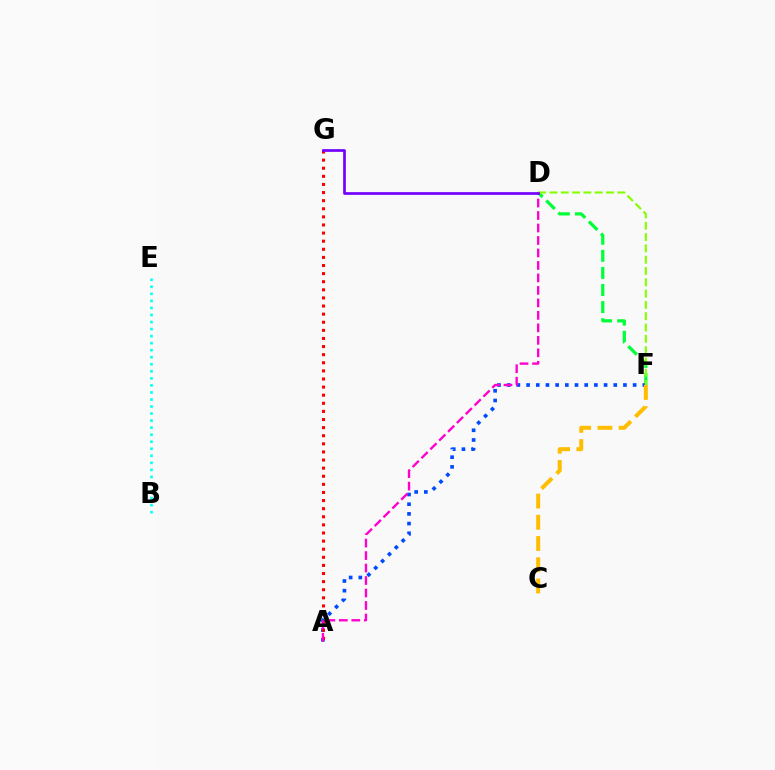{('B', 'E'): [{'color': '#00fff6', 'line_style': 'dotted', 'thickness': 1.91}], ('D', 'F'): [{'color': '#00ff39', 'line_style': 'dashed', 'thickness': 2.32}, {'color': '#84ff00', 'line_style': 'dashed', 'thickness': 1.54}], ('A', 'F'): [{'color': '#004bff', 'line_style': 'dotted', 'thickness': 2.63}], ('A', 'G'): [{'color': '#ff0000', 'line_style': 'dotted', 'thickness': 2.2}], ('A', 'D'): [{'color': '#ff00cf', 'line_style': 'dashed', 'thickness': 1.7}], ('D', 'G'): [{'color': '#7200ff', 'line_style': 'solid', 'thickness': 1.94}], ('C', 'F'): [{'color': '#ffbd00', 'line_style': 'dashed', 'thickness': 2.88}]}